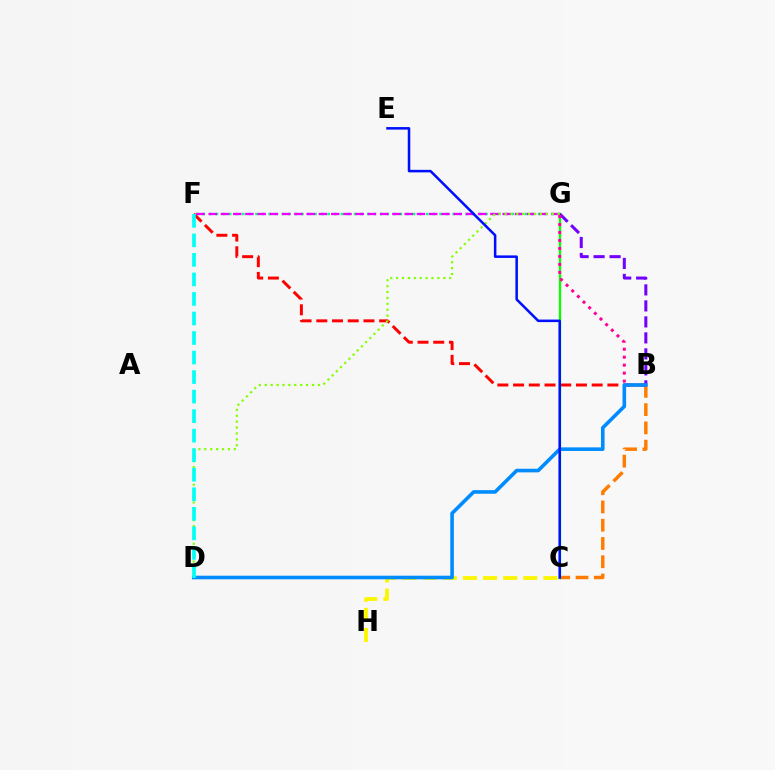{('B', 'C'): [{'color': '#ff7c00', 'line_style': 'dashed', 'thickness': 2.48}], ('F', 'G'): [{'color': '#00ff74', 'line_style': 'dotted', 'thickness': 1.79}, {'color': '#ee00ff', 'line_style': 'dashed', 'thickness': 1.66}], ('B', 'F'): [{'color': '#ff0000', 'line_style': 'dashed', 'thickness': 2.14}], ('C', 'G'): [{'color': '#08ff00', 'line_style': 'solid', 'thickness': 1.64}], ('B', 'G'): [{'color': '#7200ff', 'line_style': 'dashed', 'thickness': 2.17}, {'color': '#ff0094', 'line_style': 'dotted', 'thickness': 2.17}], ('C', 'H'): [{'color': '#fcf500', 'line_style': 'dashed', 'thickness': 2.73}], ('B', 'D'): [{'color': '#008cff', 'line_style': 'solid', 'thickness': 2.59}], ('D', 'G'): [{'color': '#84ff00', 'line_style': 'dotted', 'thickness': 1.6}], ('D', 'F'): [{'color': '#00fff6', 'line_style': 'dashed', 'thickness': 2.65}], ('C', 'E'): [{'color': '#0010ff', 'line_style': 'solid', 'thickness': 1.82}]}